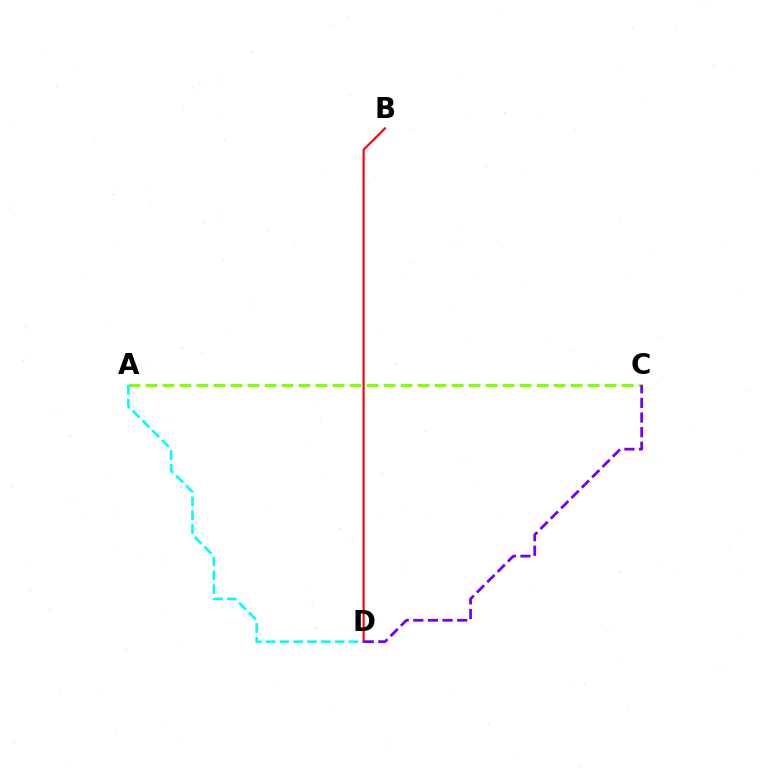{('A', 'C'): [{'color': '#84ff00', 'line_style': 'dashed', 'thickness': 2.31}], ('A', 'D'): [{'color': '#00fff6', 'line_style': 'dashed', 'thickness': 1.88}], ('B', 'D'): [{'color': '#ff0000', 'line_style': 'solid', 'thickness': 1.53}], ('C', 'D'): [{'color': '#7200ff', 'line_style': 'dashed', 'thickness': 1.99}]}